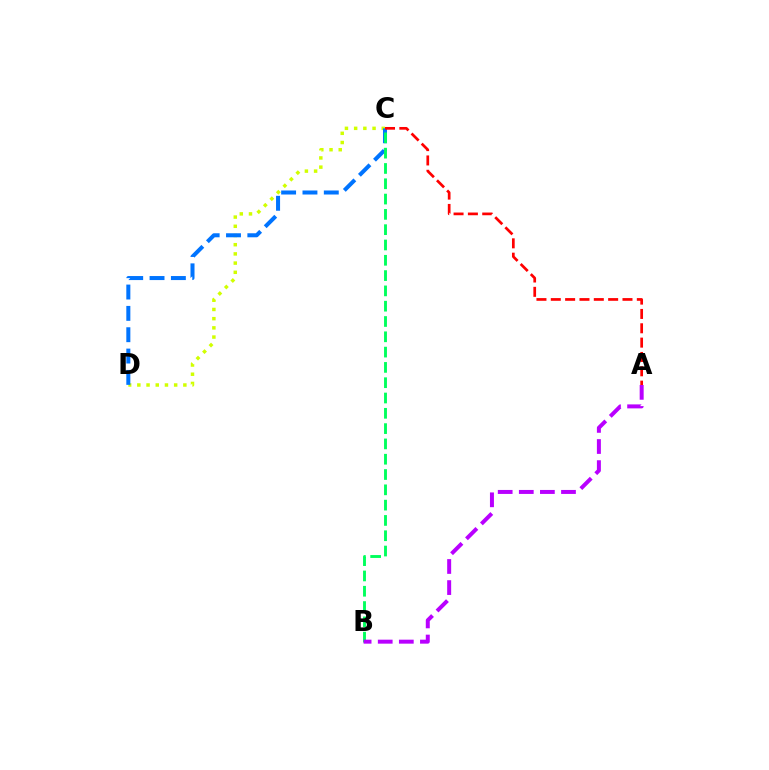{('C', 'D'): [{'color': '#d1ff00', 'line_style': 'dotted', 'thickness': 2.5}, {'color': '#0074ff', 'line_style': 'dashed', 'thickness': 2.9}], ('A', 'C'): [{'color': '#ff0000', 'line_style': 'dashed', 'thickness': 1.95}], ('B', 'C'): [{'color': '#00ff5c', 'line_style': 'dashed', 'thickness': 2.08}], ('A', 'B'): [{'color': '#b900ff', 'line_style': 'dashed', 'thickness': 2.87}]}